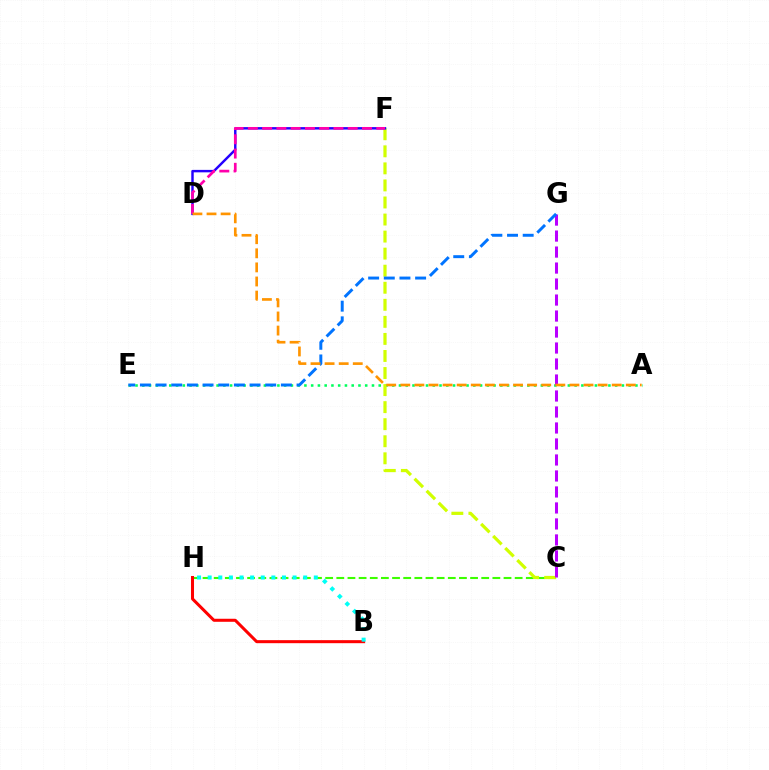{('C', 'H'): [{'color': '#3dff00', 'line_style': 'dashed', 'thickness': 1.51}], ('A', 'E'): [{'color': '#00ff5c', 'line_style': 'dotted', 'thickness': 1.84}], ('C', 'F'): [{'color': '#d1ff00', 'line_style': 'dashed', 'thickness': 2.32}], ('D', 'F'): [{'color': '#2500ff', 'line_style': 'solid', 'thickness': 1.76}, {'color': '#ff00ac', 'line_style': 'dashed', 'thickness': 1.94}], ('B', 'H'): [{'color': '#ff0000', 'line_style': 'solid', 'thickness': 2.18}, {'color': '#00fff6', 'line_style': 'dotted', 'thickness': 2.88}], ('C', 'G'): [{'color': '#b900ff', 'line_style': 'dashed', 'thickness': 2.17}], ('E', 'G'): [{'color': '#0074ff', 'line_style': 'dashed', 'thickness': 2.13}], ('A', 'D'): [{'color': '#ff9400', 'line_style': 'dashed', 'thickness': 1.91}]}